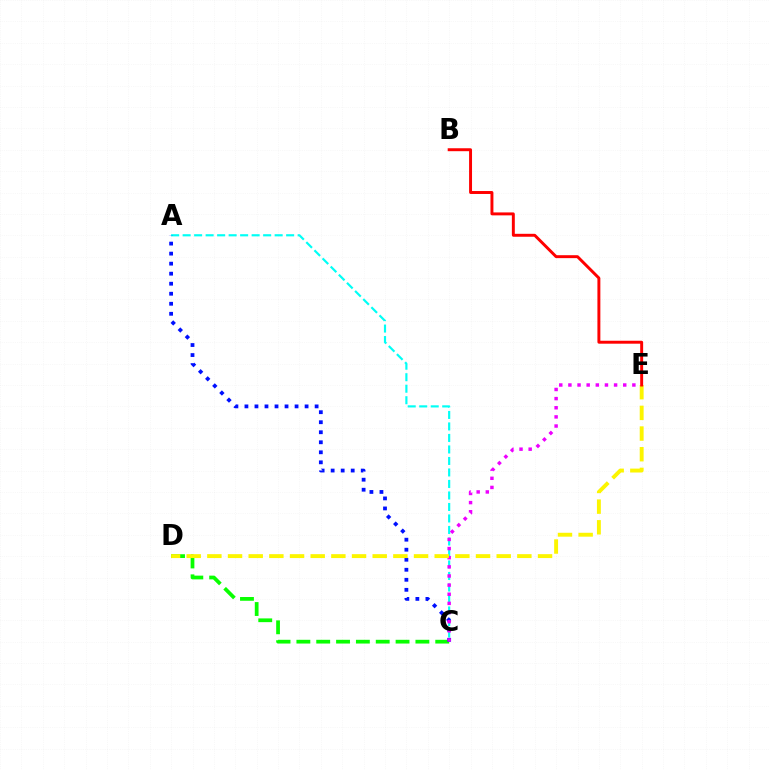{('A', 'C'): [{'color': '#00fff6', 'line_style': 'dashed', 'thickness': 1.56}, {'color': '#0010ff', 'line_style': 'dotted', 'thickness': 2.72}], ('C', 'D'): [{'color': '#08ff00', 'line_style': 'dashed', 'thickness': 2.69}], ('C', 'E'): [{'color': '#ee00ff', 'line_style': 'dotted', 'thickness': 2.48}], ('D', 'E'): [{'color': '#fcf500', 'line_style': 'dashed', 'thickness': 2.81}], ('B', 'E'): [{'color': '#ff0000', 'line_style': 'solid', 'thickness': 2.12}]}